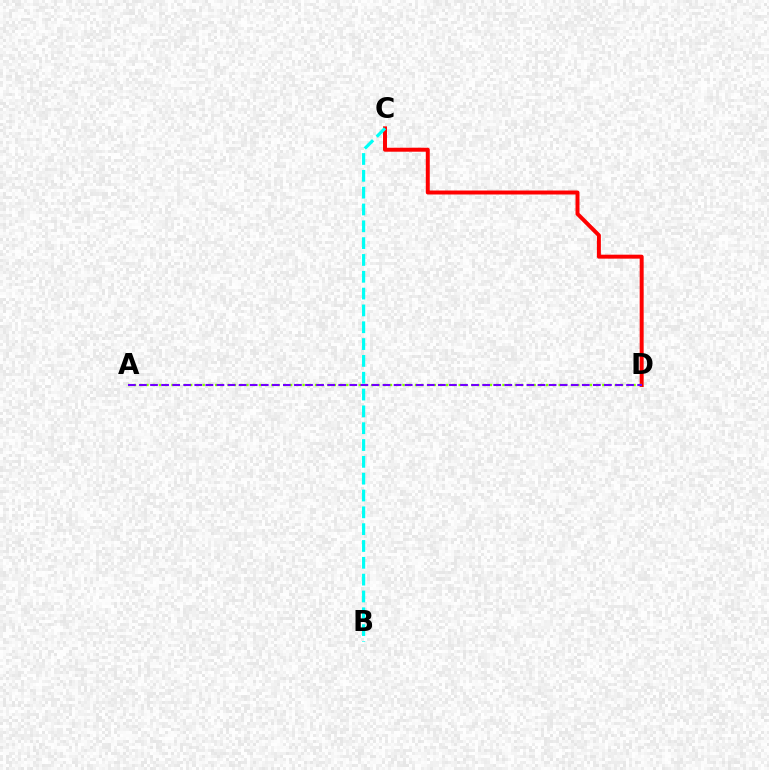{('C', 'D'): [{'color': '#ff0000', 'line_style': 'solid', 'thickness': 2.86}], ('A', 'D'): [{'color': '#84ff00', 'line_style': 'dotted', 'thickness': 1.7}, {'color': '#7200ff', 'line_style': 'dashed', 'thickness': 1.5}], ('B', 'C'): [{'color': '#00fff6', 'line_style': 'dashed', 'thickness': 2.29}]}